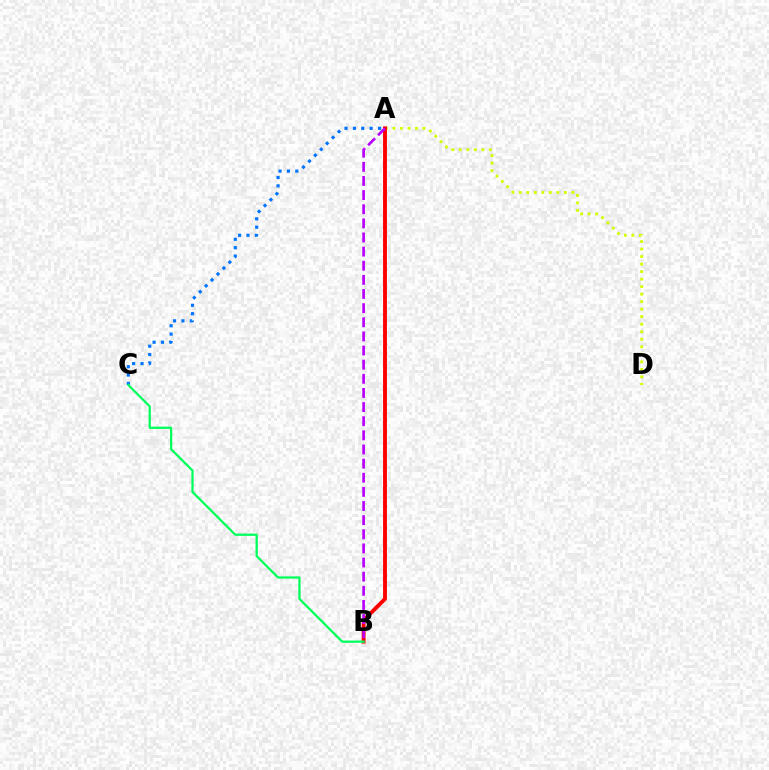{('A', 'D'): [{'color': '#d1ff00', 'line_style': 'dotted', 'thickness': 2.04}], ('A', 'B'): [{'color': '#ff0000', 'line_style': 'solid', 'thickness': 2.79}, {'color': '#b900ff', 'line_style': 'dashed', 'thickness': 1.92}], ('A', 'C'): [{'color': '#0074ff', 'line_style': 'dotted', 'thickness': 2.27}], ('B', 'C'): [{'color': '#00ff5c', 'line_style': 'solid', 'thickness': 1.63}]}